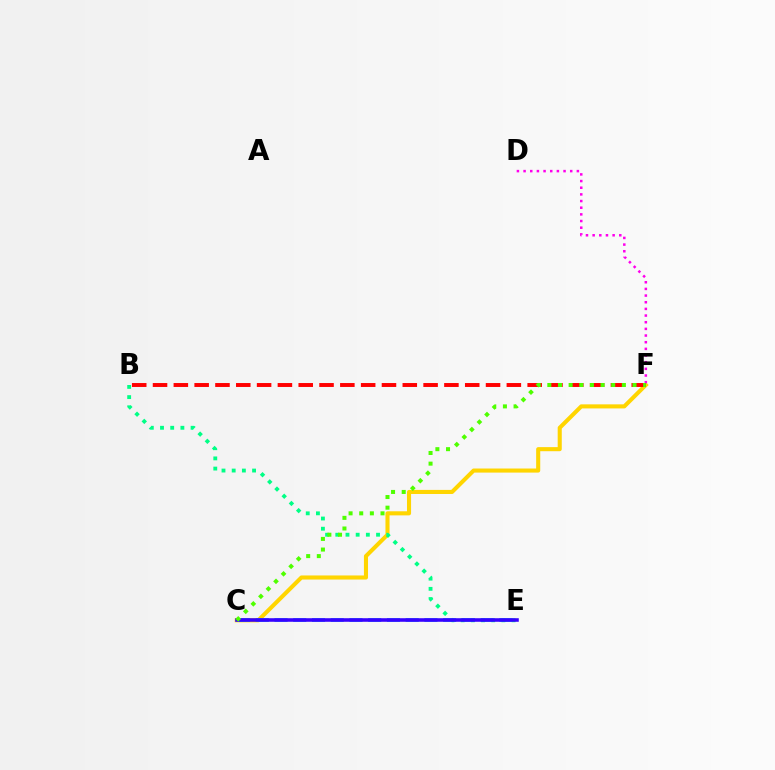{('C', 'F'): [{'color': '#ffd500', 'line_style': 'solid', 'thickness': 2.94}, {'color': '#4fff00', 'line_style': 'dotted', 'thickness': 2.89}], ('B', 'E'): [{'color': '#00ff86', 'line_style': 'dotted', 'thickness': 2.77}], ('D', 'F'): [{'color': '#ff00ed', 'line_style': 'dotted', 'thickness': 1.81}], ('C', 'E'): [{'color': '#009eff', 'line_style': 'dashed', 'thickness': 2.55}, {'color': '#3700ff', 'line_style': 'solid', 'thickness': 2.56}], ('B', 'F'): [{'color': '#ff0000', 'line_style': 'dashed', 'thickness': 2.83}]}